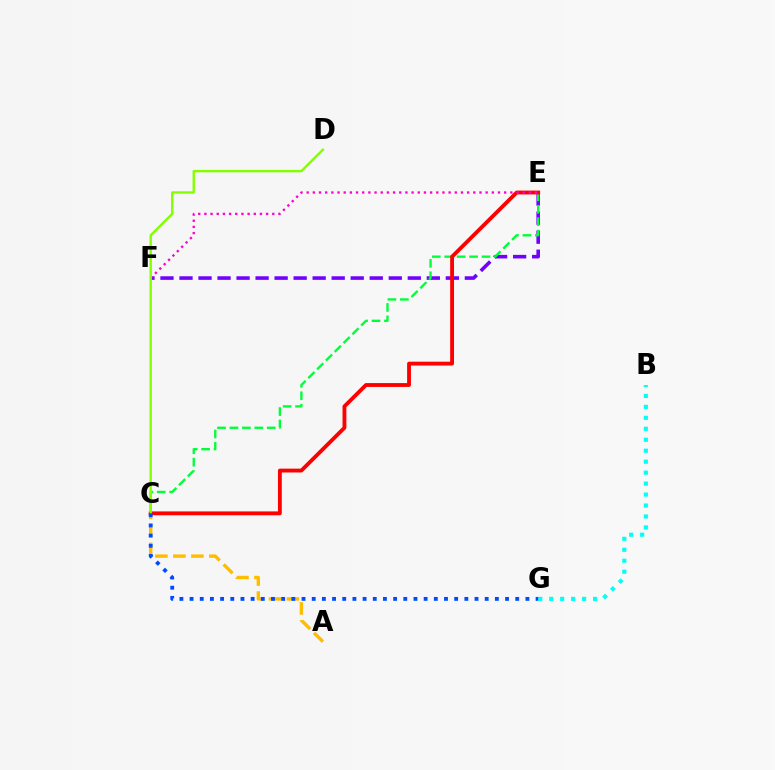{('E', 'F'): [{'color': '#7200ff', 'line_style': 'dashed', 'thickness': 2.58}, {'color': '#ff00cf', 'line_style': 'dotted', 'thickness': 1.68}], ('A', 'C'): [{'color': '#ffbd00', 'line_style': 'dashed', 'thickness': 2.44}], ('C', 'E'): [{'color': '#00ff39', 'line_style': 'dashed', 'thickness': 1.69}, {'color': '#ff0000', 'line_style': 'solid', 'thickness': 2.77}], ('C', 'D'): [{'color': '#84ff00', 'line_style': 'solid', 'thickness': 1.72}], ('B', 'G'): [{'color': '#00fff6', 'line_style': 'dotted', 'thickness': 2.98}], ('C', 'G'): [{'color': '#004bff', 'line_style': 'dotted', 'thickness': 2.76}]}